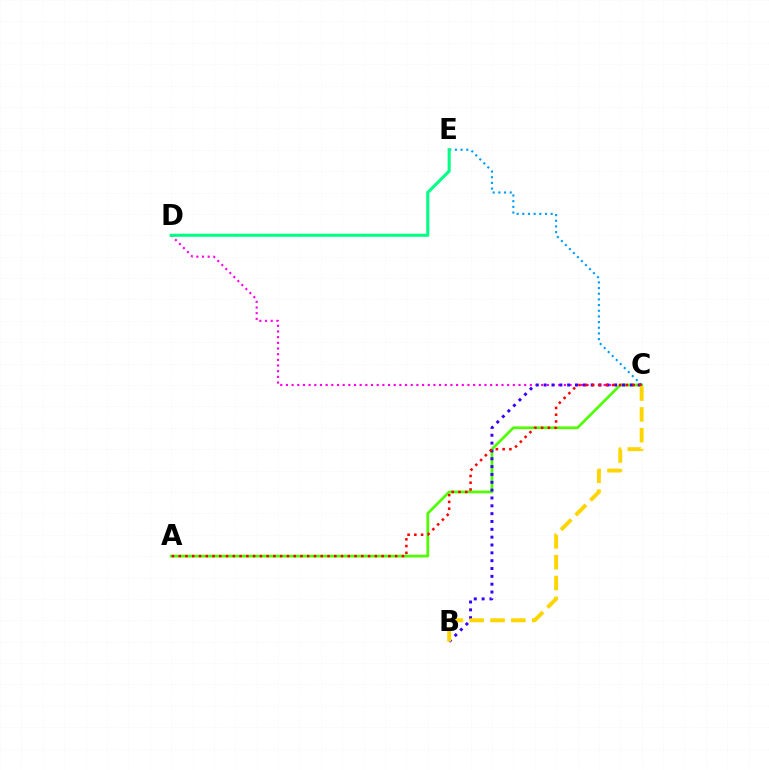{('C', 'D'): [{'color': '#ff00ed', 'line_style': 'dotted', 'thickness': 1.54}], ('A', 'C'): [{'color': '#4fff00', 'line_style': 'solid', 'thickness': 1.96}, {'color': '#ff0000', 'line_style': 'dotted', 'thickness': 1.84}], ('C', 'E'): [{'color': '#009eff', 'line_style': 'dotted', 'thickness': 1.54}], ('B', 'C'): [{'color': '#3700ff', 'line_style': 'dotted', 'thickness': 2.13}, {'color': '#ffd500', 'line_style': 'dashed', 'thickness': 2.83}], ('D', 'E'): [{'color': '#00ff86', 'line_style': 'solid', 'thickness': 2.22}]}